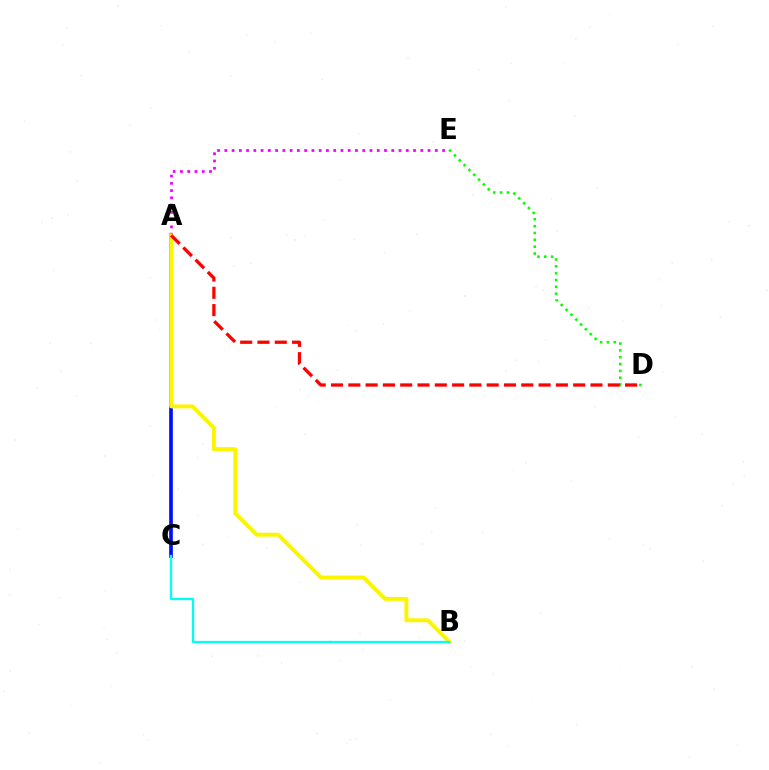{('D', 'E'): [{'color': '#08ff00', 'line_style': 'dotted', 'thickness': 1.86}], ('A', 'E'): [{'color': '#ee00ff', 'line_style': 'dotted', 'thickness': 1.97}], ('A', 'C'): [{'color': '#0010ff', 'line_style': 'solid', 'thickness': 2.66}], ('A', 'B'): [{'color': '#fcf500', 'line_style': 'solid', 'thickness': 2.83}], ('A', 'D'): [{'color': '#ff0000', 'line_style': 'dashed', 'thickness': 2.35}], ('B', 'C'): [{'color': '#00fff6', 'line_style': 'solid', 'thickness': 1.64}]}